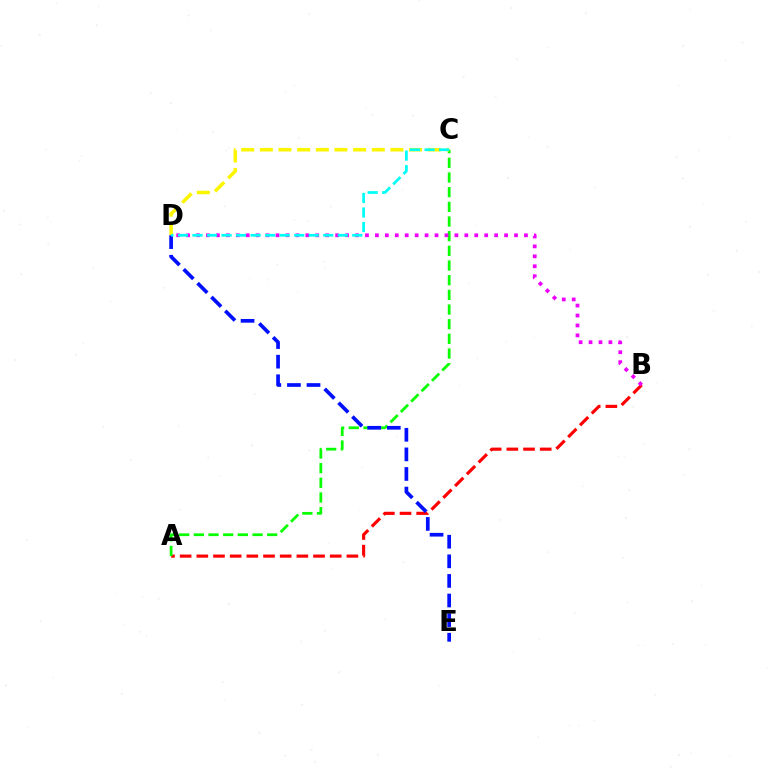{('A', 'B'): [{'color': '#ff0000', 'line_style': 'dashed', 'thickness': 2.27}], ('A', 'C'): [{'color': '#08ff00', 'line_style': 'dashed', 'thickness': 1.99}], ('B', 'D'): [{'color': '#ee00ff', 'line_style': 'dotted', 'thickness': 2.7}], ('C', 'D'): [{'color': '#fcf500', 'line_style': 'dashed', 'thickness': 2.53}, {'color': '#00fff6', 'line_style': 'dashed', 'thickness': 1.97}], ('D', 'E'): [{'color': '#0010ff', 'line_style': 'dashed', 'thickness': 2.66}]}